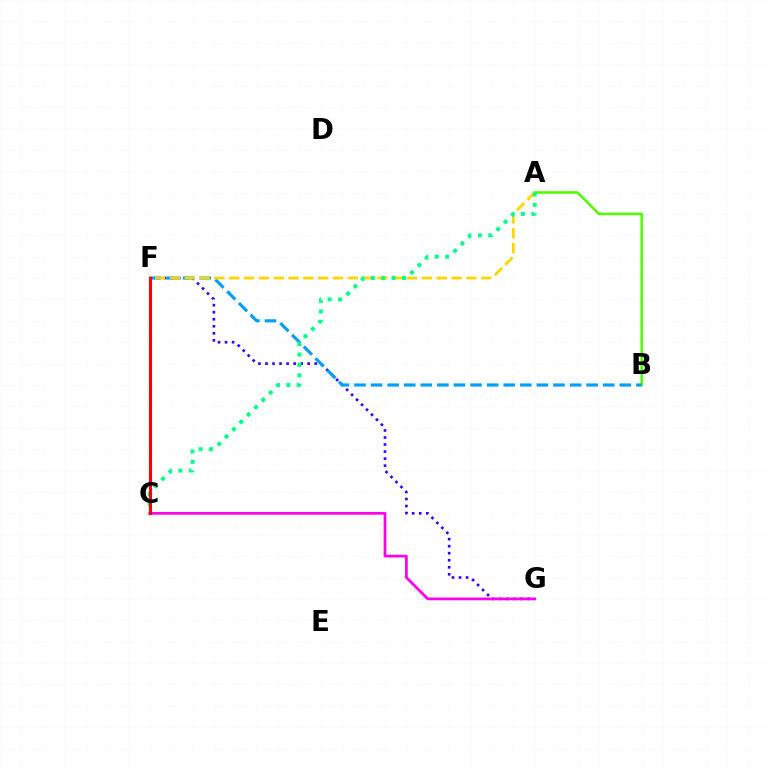{('F', 'G'): [{'color': '#3700ff', 'line_style': 'dotted', 'thickness': 1.91}], ('A', 'B'): [{'color': '#4fff00', 'line_style': 'solid', 'thickness': 1.85}], ('C', 'G'): [{'color': '#ff00ed', 'line_style': 'solid', 'thickness': 1.97}], ('B', 'F'): [{'color': '#009eff', 'line_style': 'dashed', 'thickness': 2.25}], ('A', 'F'): [{'color': '#ffd500', 'line_style': 'dashed', 'thickness': 2.01}], ('A', 'C'): [{'color': '#00ff86', 'line_style': 'dotted', 'thickness': 2.82}], ('C', 'F'): [{'color': '#ff0000', 'line_style': 'solid', 'thickness': 2.24}]}